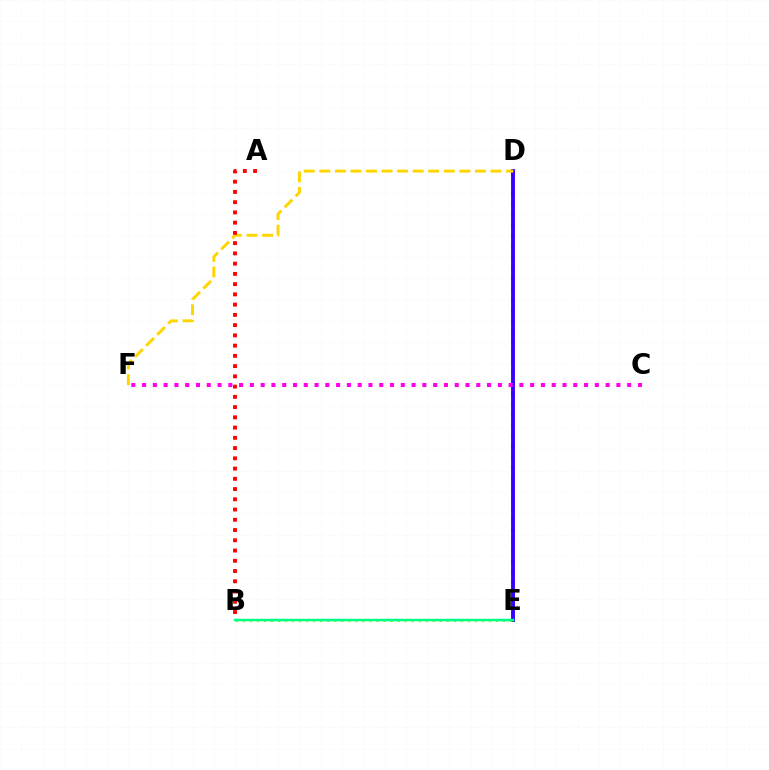{('D', 'E'): [{'color': '#009eff', 'line_style': 'dotted', 'thickness': 2.86}, {'color': '#3700ff', 'line_style': 'solid', 'thickness': 2.79}], ('B', 'E'): [{'color': '#4fff00', 'line_style': 'dotted', 'thickness': 1.91}, {'color': '#00ff86', 'line_style': 'solid', 'thickness': 1.78}], ('C', 'F'): [{'color': '#ff00ed', 'line_style': 'dotted', 'thickness': 2.93}], ('D', 'F'): [{'color': '#ffd500', 'line_style': 'dashed', 'thickness': 2.11}], ('A', 'B'): [{'color': '#ff0000', 'line_style': 'dotted', 'thickness': 2.78}]}